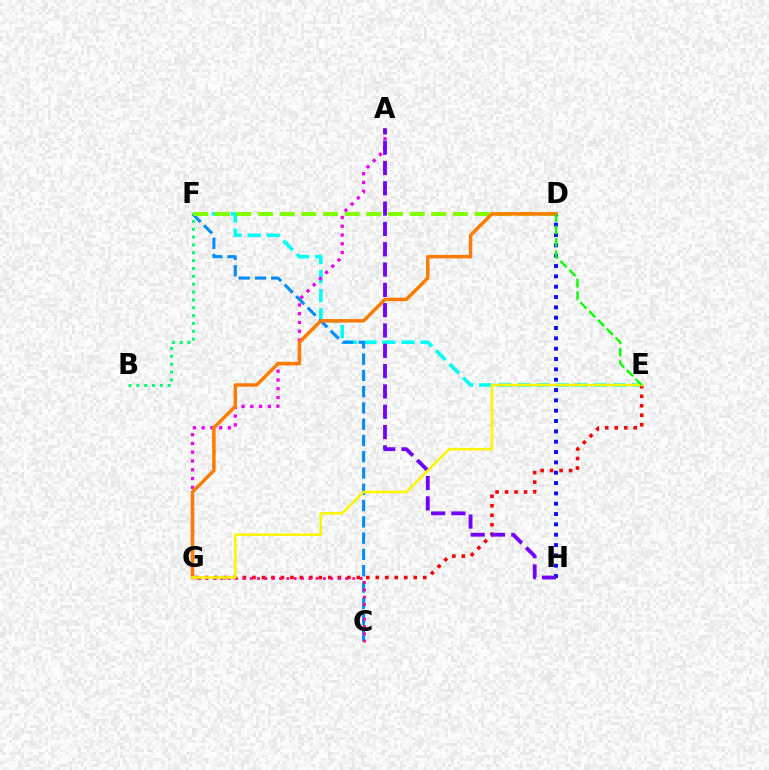{('E', 'F'): [{'color': '#00fff6', 'line_style': 'dashed', 'thickness': 2.59}], ('E', 'G'): [{'color': '#ff0000', 'line_style': 'dotted', 'thickness': 2.58}, {'color': '#fcf500', 'line_style': 'solid', 'thickness': 1.83}], ('D', 'H'): [{'color': '#0010ff', 'line_style': 'dotted', 'thickness': 2.81}], ('C', 'F'): [{'color': '#008cff', 'line_style': 'dashed', 'thickness': 2.21}], ('D', 'F'): [{'color': '#84ff00', 'line_style': 'dashed', 'thickness': 2.94}], ('A', 'G'): [{'color': '#ee00ff', 'line_style': 'dotted', 'thickness': 2.38}], ('C', 'G'): [{'color': '#ff0094', 'line_style': 'dotted', 'thickness': 1.99}], ('A', 'H'): [{'color': '#7200ff', 'line_style': 'dashed', 'thickness': 2.76}], ('D', 'G'): [{'color': '#ff7c00', 'line_style': 'solid', 'thickness': 2.51}], ('B', 'F'): [{'color': '#00ff74', 'line_style': 'dotted', 'thickness': 2.13}], ('D', 'E'): [{'color': '#08ff00', 'line_style': 'dashed', 'thickness': 1.69}]}